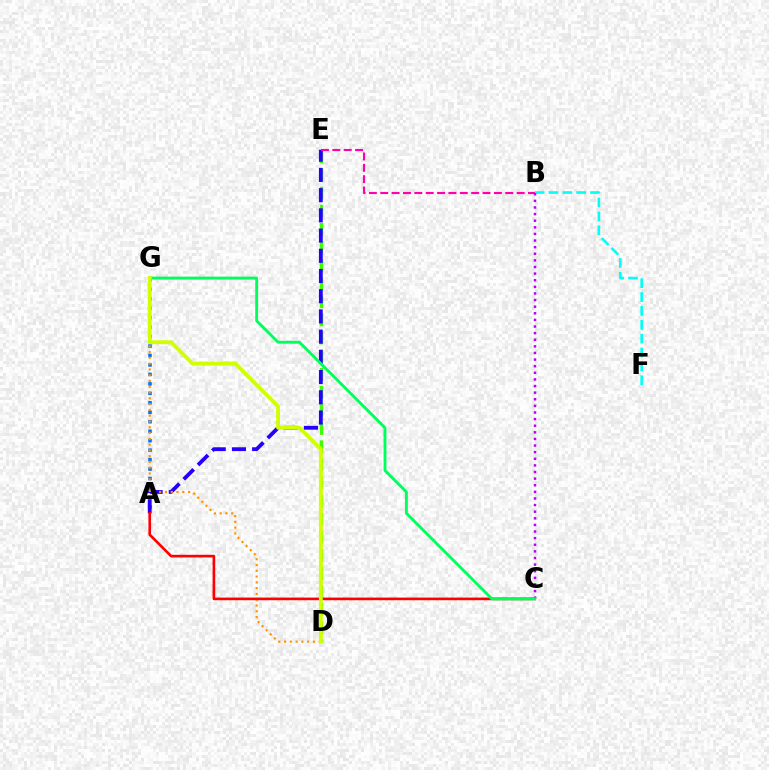{('D', 'E'): [{'color': '#3dff00', 'line_style': 'dashed', 'thickness': 2.46}], ('A', 'G'): [{'color': '#0074ff', 'line_style': 'dotted', 'thickness': 2.57}], ('A', 'E'): [{'color': '#2500ff', 'line_style': 'dashed', 'thickness': 2.75}], ('B', 'F'): [{'color': '#00fff6', 'line_style': 'dashed', 'thickness': 1.88}], ('D', 'G'): [{'color': '#ff9400', 'line_style': 'dotted', 'thickness': 1.57}, {'color': '#d1ff00', 'line_style': 'solid', 'thickness': 2.76}], ('A', 'C'): [{'color': '#ff0000', 'line_style': 'solid', 'thickness': 1.91}], ('B', 'E'): [{'color': '#ff00ac', 'line_style': 'dashed', 'thickness': 1.54}], ('B', 'C'): [{'color': '#b900ff', 'line_style': 'dotted', 'thickness': 1.8}], ('C', 'G'): [{'color': '#00ff5c', 'line_style': 'solid', 'thickness': 2.07}]}